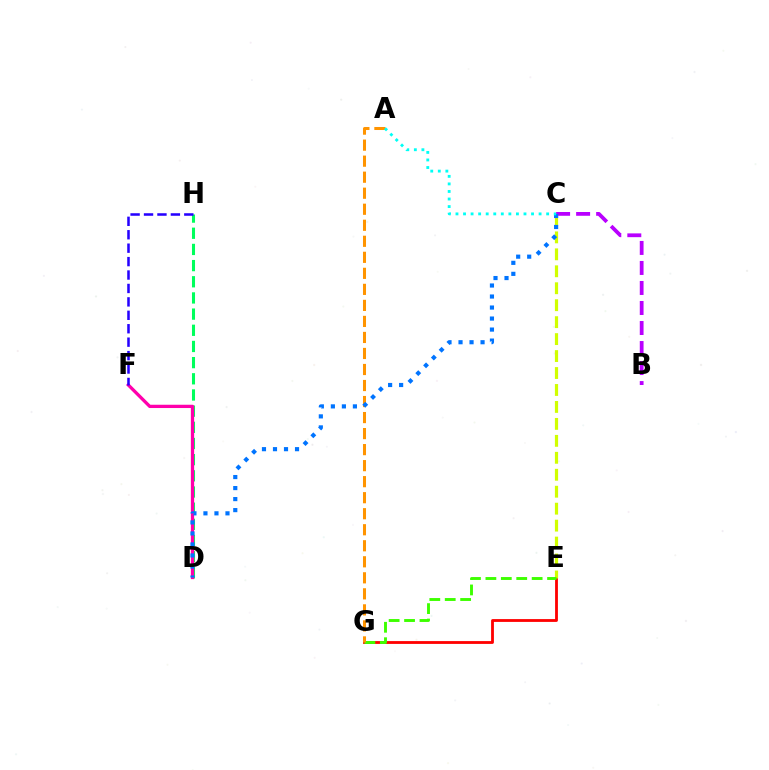{('D', 'H'): [{'color': '#00ff5c', 'line_style': 'dashed', 'thickness': 2.2}], ('E', 'G'): [{'color': '#ff0000', 'line_style': 'solid', 'thickness': 2.02}, {'color': '#3dff00', 'line_style': 'dashed', 'thickness': 2.09}], ('C', 'E'): [{'color': '#d1ff00', 'line_style': 'dashed', 'thickness': 2.3}], ('B', 'C'): [{'color': '#b900ff', 'line_style': 'dashed', 'thickness': 2.72}], ('D', 'F'): [{'color': '#ff00ac', 'line_style': 'solid', 'thickness': 2.36}], ('A', 'G'): [{'color': '#ff9400', 'line_style': 'dashed', 'thickness': 2.18}], ('C', 'D'): [{'color': '#0074ff', 'line_style': 'dotted', 'thickness': 2.99}], ('A', 'C'): [{'color': '#00fff6', 'line_style': 'dotted', 'thickness': 2.05}], ('F', 'H'): [{'color': '#2500ff', 'line_style': 'dashed', 'thickness': 1.82}]}